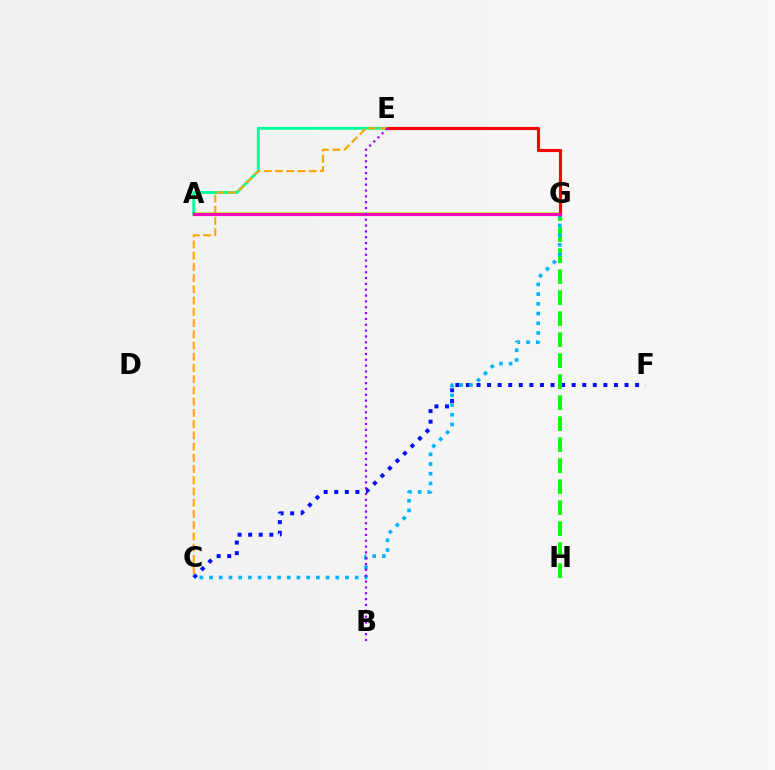{('A', 'G'): [{'color': '#b3ff00', 'line_style': 'solid', 'thickness': 2.57}, {'color': '#ff00bd', 'line_style': 'solid', 'thickness': 2.27}], ('C', 'F'): [{'color': '#0010ff', 'line_style': 'dotted', 'thickness': 2.87}], ('A', 'E'): [{'color': '#00ff9d', 'line_style': 'solid', 'thickness': 2.06}], ('G', 'H'): [{'color': '#08ff00', 'line_style': 'dashed', 'thickness': 2.85}], ('C', 'G'): [{'color': '#00b5ff', 'line_style': 'dotted', 'thickness': 2.64}], ('E', 'G'): [{'color': '#ff0000', 'line_style': 'solid', 'thickness': 2.26}], ('C', 'E'): [{'color': '#ffa500', 'line_style': 'dashed', 'thickness': 1.53}], ('B', 'E'): [{'color': '#9b00ff', 'line_style': 'dotted', 'thickness': 1.59}]}